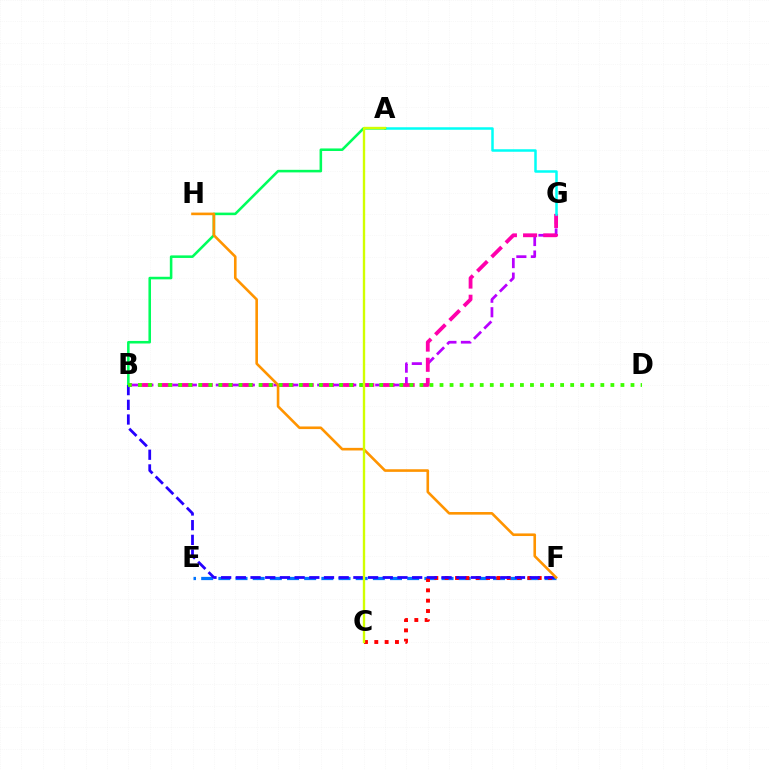{('E', 'F'): [{'color': '#0074ff', 'line_style': 'dashed', 'thickness': 2.33}], ('B', 'G'): [{'color': '#b900ff', 'line_style': 'dashed', 'thickness': 1.97}, {'color': '#ff00ac', 'line_style': 'dashed', 'thickness': 2.74}], ('C', 'F'): [{'color': '#ff0000', 'line_style': 'dotted', 'thickness': 2.81}], ('A', 'G'): [{'color': '#00fff6', 'line_style': 'solid', 'thickness': 1.8}], ('A', 'B'): [{'color': '#00ff5c', 'line_style': 'solid', 'thickness': 1.85}], ('B', 'F'): [{'color': '#2500ff', 'line_style': 'dashed', 'thickness': 2.0}], ('B', 'D'): [{'color': '#3dff00', 'line_style': 'dotted', 'thickness': 2.73}], ('F', 'H'): [{'color': '#ff9400', 'line_style': 'solid', 'thickness': 1.88}], ('A', 'C'): [{'color': '#d1ff00', 'line_style': 'solid', 'thickness': 1.7}]}